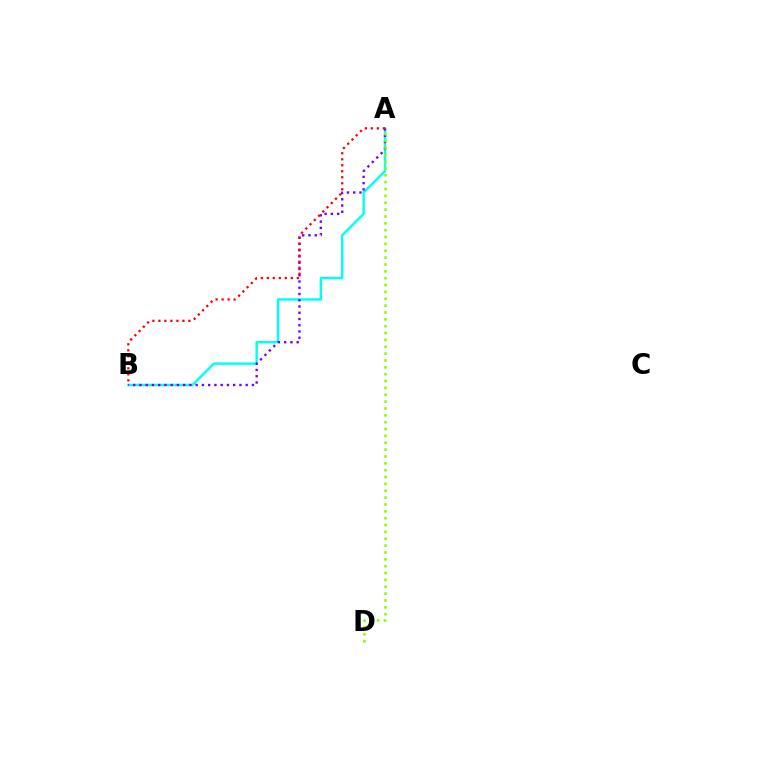{('A', 'B'): [{'color': '#00fff6', 'line_style': 'solid', 'thickness': 1.75}, {'color': '#7200ff', 'line_style': 'dotted', 'thickness': 1.7}, {'color': '#ff0000', 'line_style': 'dotted', 'thickness': 1.63}], ('A', 'D'): [{'color': '#84ff00', 'line_style': 'dotted', 'thickness': 1.86}]}